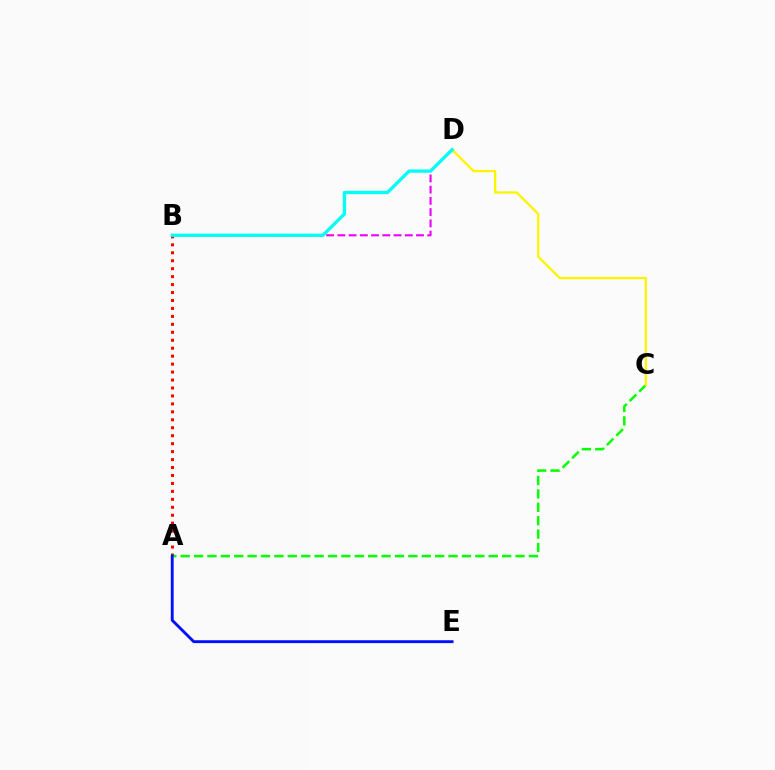{('A', 'B'): [{'color': '#ff0000', 'line_style': 'dotted', 'thickness': 2.16}], ('A', 'C'): [{'color': '#08ff00', 'line_style': 'dashed', 'thickness': 1.82}], ('B', 'D'): [{'color': '#ee00ff', 'line_style': 'dashed', 'thickness': 1.53}, {'color': '#00fff6', 'line_style': 'solid', 'thickness': 2.37}], ('C', 'D'): [{'color': '#fcf500', 'line_style': 'solid', 'thickness': 1.68}], ('A', 'E'): [{'color': '#0010ff', 'line_style': 'solid', 'thickness': 2.07}]}